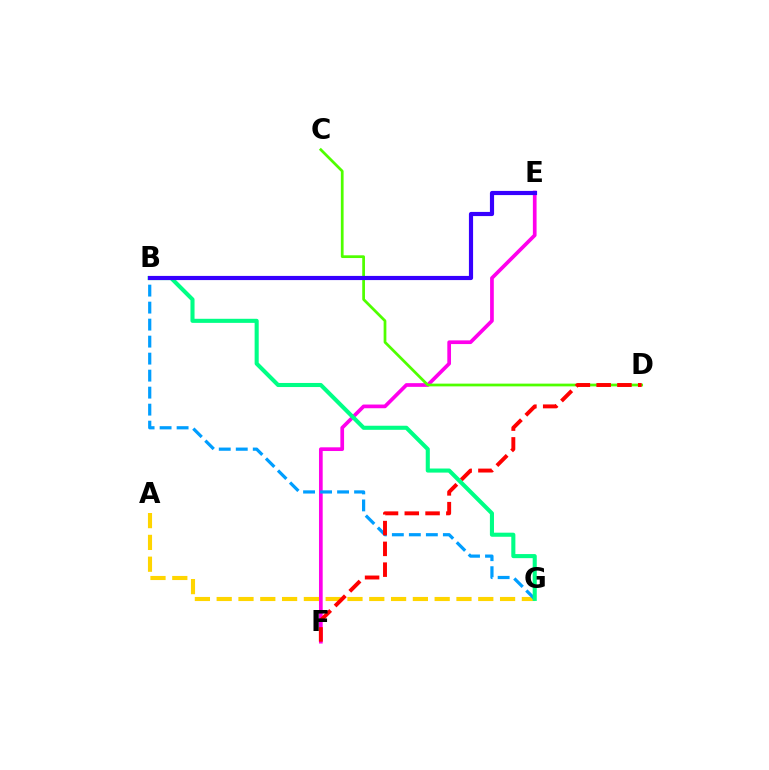{('E', 'F'): [{'color': '#ff00ed', 'line_style': 'solid', 'thickness': 2.66}], ('A', 'G'): [{'color': '#ffd500', 'line_style': 'dashed', 'thickness': 2.96}], ('B', 'G'): [{'color': '#009eff', 'line_style': 'dashed', 'thickness': 2.31}, {'color': '#00ff86', 'line_style': 'solid', 'thickness': 2.94}], ('C', 'D'): [{'color': '#4fff00', 'line_style': 'solid', 'thickness': 1.97}], ('D', 'F'): [{'color': '#ff0000', 'line_style': 'dashed', 'thickness': 2.82}], ('B', 'E'): [{'color': '#3700ff', 'line_style': 'solid', 'thickness': 3.0}]}